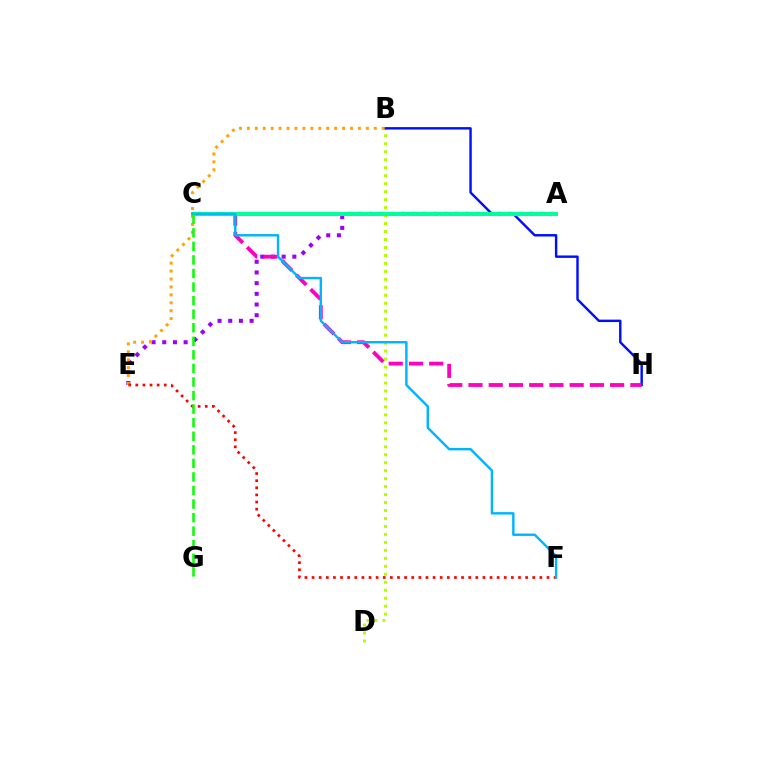{('B', 'D'): [{'color': '#b3ff00', 'line_style': 'dotted', 'thickness': 2.17}], ('A', 'E'): [{'color': '#9b00ff', 'line_style': 'dotted', 'thickness': 2.9}], ('B', 'H'): [{'color': '#0010ff', 'line_style': 'solid', 'thickness': 1.75}], ('B', 'E'): [{'color': '#ffa500', 'line_style': 'dotted', 'thickness': 2.15}], ('E', 'F'): [{'color': '#ff0000', 'line_style': 'dotted', 'thickness': 1.93}], ('C', 'H'): [{'color': '#ff00bd', 'line_style': 'dashed', 'thickness': 2.75}], ('A', 'C'): [{'color': '#00ff9d', 'line_style': 'solid', 'thickness': 2.92}], ('C', 'F'): [{'color': '#00b5ff', 'line_style': 'solid', 'thickness': 1.75}], ('C', 'G'): [{'color': '#08ff00', 'line_style': 'dashed', 'thickness': 1.84}]}